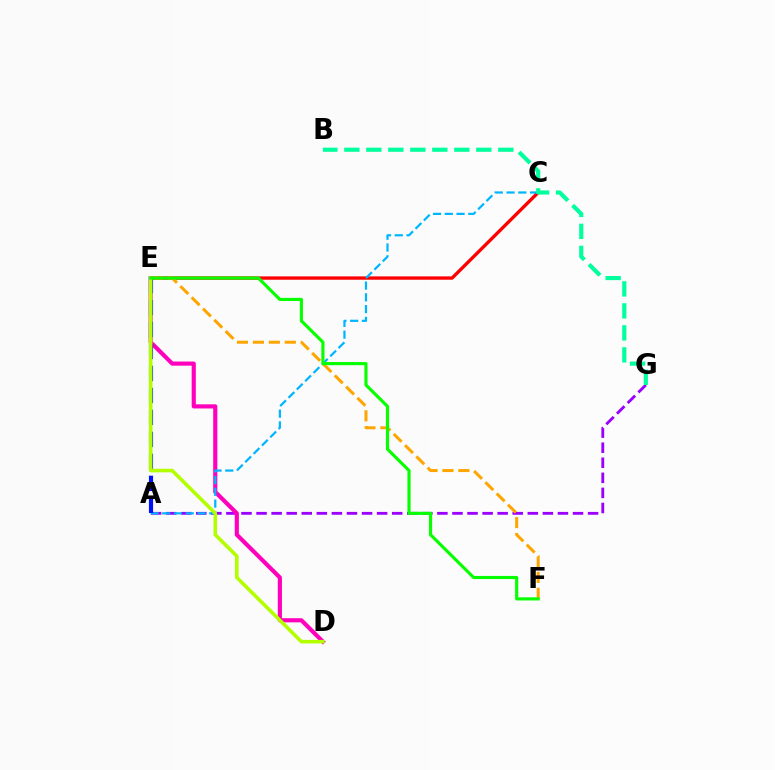{('C', 'E'): [{'color': '#ff0000', 'line_style': 'solid', 'thickness': 2.41}], ('A', 'G'): [{'color': '#9b00ff', 'line_style': 'dashed', 'thickness': 2.05}], ('D', 'E'): [{'color': '#ff00bd', 'line_style': 'solid', 'thickness': 2.98}, {'color': '#b3ff00', 'line_style': 'solid', 'thickness': 2.57}], ('E', 'F'): [{'color': '#ffa500', 'line_style': 'dashed', 'thickness': 2.17}, {'color': '#08ff00', 'line_style': 'solid', 'thickness': 2.26}], ('A', 'C'): [{'color': '#00b5ff', 'line_style': 'dashed', 'thickness': 1.6}], ('A', 'E'): [{'color': '#0010ff', 'line_style': 'dashed', 'thickness': 2.99}], ('B', 'G'): [{'color': '#00ff9d', 'line_style': 'dashed', 'thickness': 2.99}]}